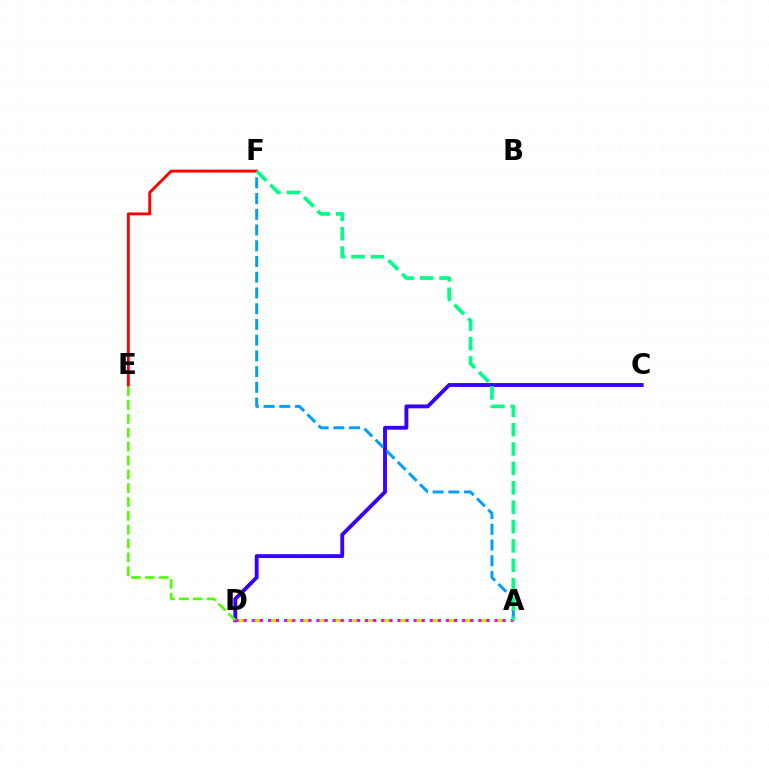{('A', 'D'): [{'color': '#ffd500', 'line_style': 'dashed', 'thickness': 2.2}, {'color': '#ff00ed', 'line_style': 'dotted', 'thickness': 2.2}], ('C', 'D'): [{'color': '#3700ff', 'line_style': 'solid', 'thickness': 2.78}], ('A', 'F'): [{'color': '#009eff', 'line_style': 'dashed', 'thickness': 2.14}, {'color': '#00ff86', 'line_style': 'dashed', 'thickness': 2.63}], ('D', 'E'): [{'color': '#4fff00', 'line_style': 'dashed', 'thickness': 1.88}], ('E', 'F'): [{'color': '#ff0000', 'line_style': 'solid', 'thickness': 2.07}]}